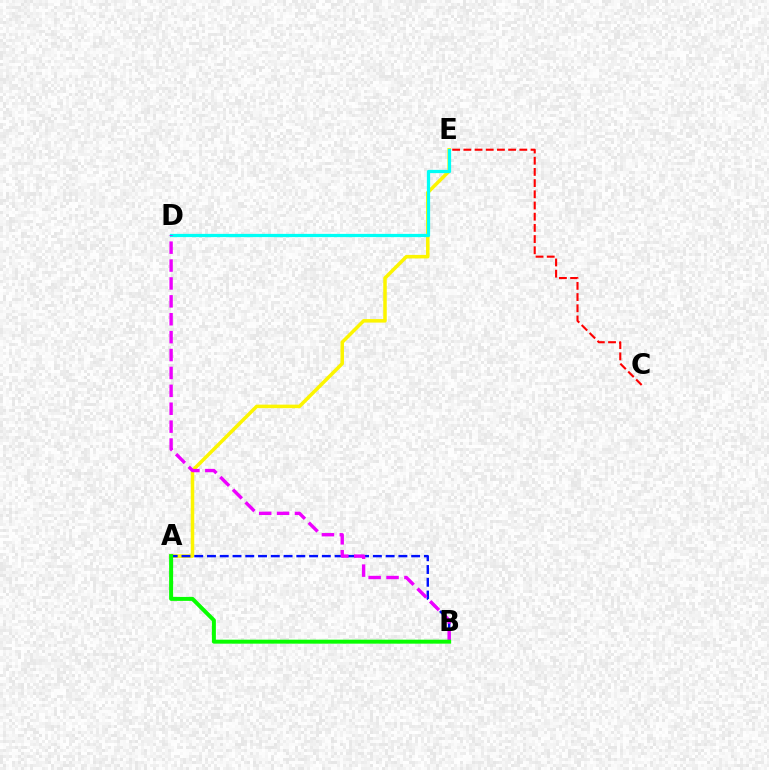{('A', 'E'): [{'color': '#fcf500', 'line_style': 'solid', 'thickness': 2.53}], ('A', 'B'): [{'color': '#0010ff', 'line_style': 'dashed', 'thickness': 1.73}, {'color': '#08ff00', 'line_style': 'solid', 'thickness': 2.86}], ('D', 'E'): [{'color': '#00fff6', 'line_style': 'solid', 'thickness': 2.34}], ('C', 'E'): [{'color': '#ff0000', 'line_style': 'dashed', 'thickness': 1.52}], ('B', 'D'): [{'color': '#ee00ff', 'line_style': 'dashed', 'thickness': 2.43}]}